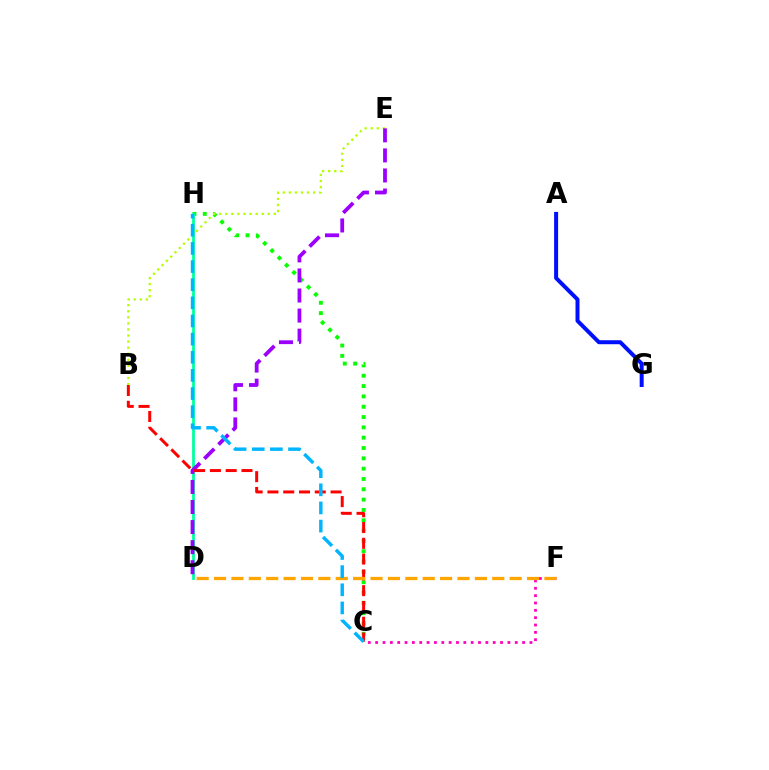{('C', 'F'): [{'color': '#ff00bd', 'line_style': 'dotted', 'thickness': 2.0}], ('C', 'H'): [{'color': '#08ff00', 'line_style': 'dotted', 'thickness': 2.8}, {'color': '#00b5ff', 'line_style': 'dashed', 'thickness': 2.46}], ('B', 'E'): [{'color': '#b3ff00', 'line_style': 'dotted', 'thickness': 1.65}], ('D', 'H'): [{'color': '#00ff9d', 'line_style': 'solid', 'thickness': 2.0}], ('D', 'E'): [{'color': '#9b00ff', 'line_style': 'dashed', 'thickness': 2.73}], ('A', 'G'): [{'color': '#0010ff', 'line_style': 'solid', 'thickness': 2.87}], ('B', 'C'): [{'color': '#ff0000', 'line_style': 'dashed', 'thickness': 2.14}], ('D', 'F'): [{'color': '#ffa500', 'line_style': 'dashed', 'thickness': 2.36}]}